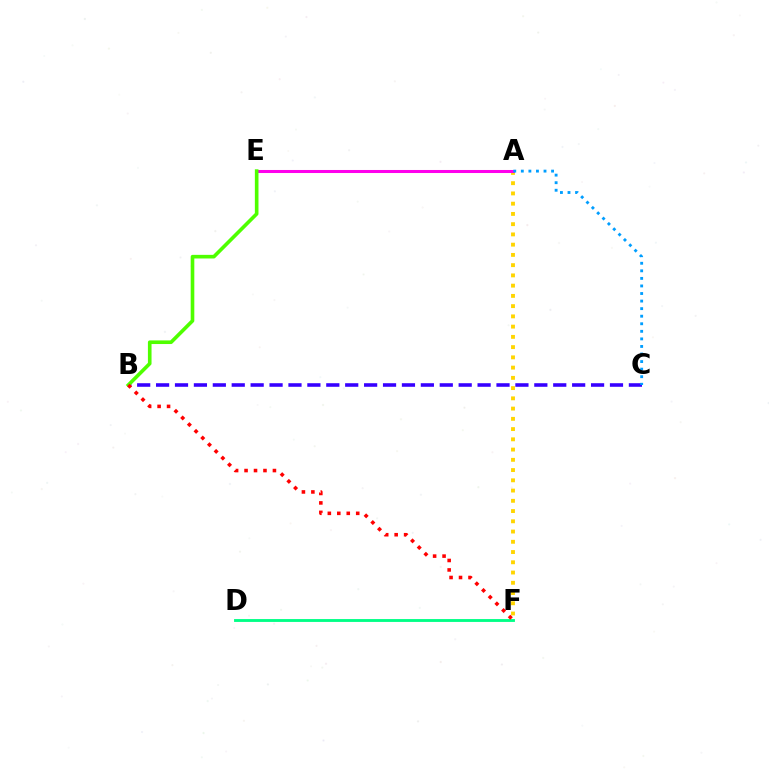{('D', 'F'): [{'color': '#00ff86', 'line_style': 'solid', 'thickness': 2.06}], ('B', 'C'): [{'color': '#3700ff', 'line_style': 'dashed', 'thickness': 2.57}], ('A', 'F'): [{'color': '#ffd500', 'line_style': 'dotted', 'thickness': 2.78}], ('A', 'E'): [{'color': '#ff00ed', 'line_style': 'solid', 'thickness': 2.19}], ('B', 'E'): [{'color': '#4fff00', 'line_style': 'solid', 'thickness': 2.61}], ('A', 'C'): [{'color': '#009eff', 'line_style': 'dotted', 'thickness': 2.05}], ('B', 'F'): [{'color': '#ff0000', 'line_style': 'dotted', 'thickness': 2.57}]}